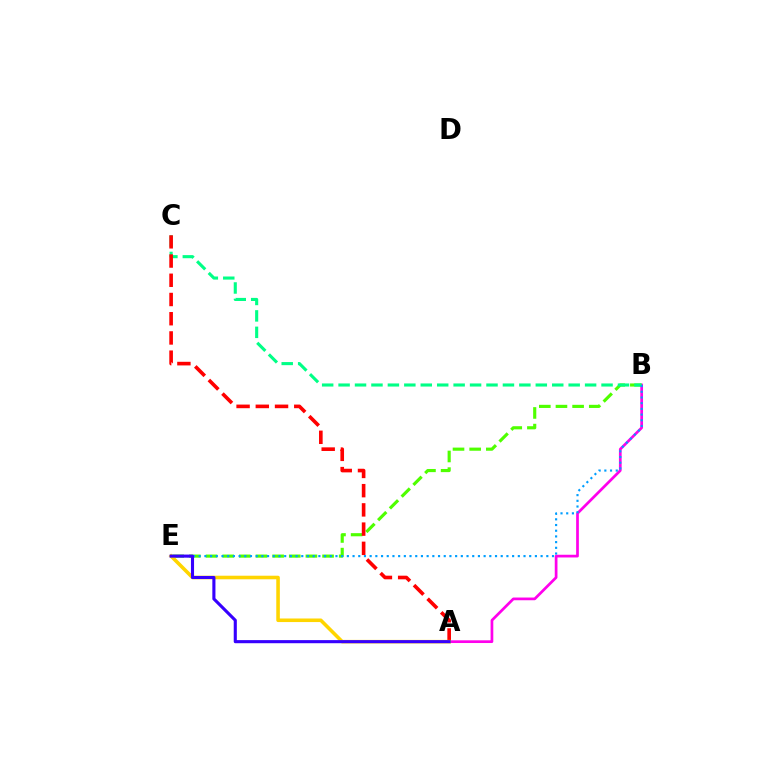{('A', 'B'): [{'color': '#ff00ed', 'line_style': 'solid', 'thickness': 1.95}], ('B', 'E'): [{'color': '#4fff00', 'line_style': 'dashed', 'thickness': 2.26}, {'color': '#009eff', 'line_style': 'dotted', 'thickness': 1.55}], ('B', 'C'): [{'color': '#00ff86', 'line_style': 'dashed', 'thickness': 2.23}], ('A', 'C'): [{'color': '#ff0000', 'line_style': 'dashed', 'thickness': 2.61}], ('A', 'E'): [{'color': '#ffd500', 'line_style': 'solid', 'thickness': 2.57}, {'color': '#3700ff', 'line_style': 'solid', 'thickness': 2.24}]}